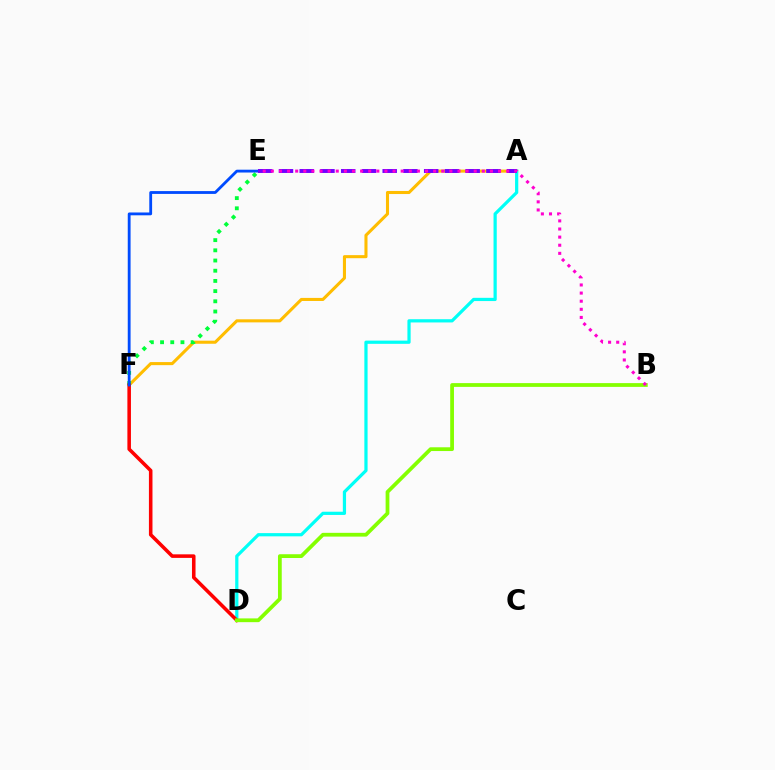{('A', 'F'): [{'color': '#ffbd00', 'line_style': 'solid', 'thickness': 2.21}], ('E', 'F'): [{'color': '#00ff39', 'line_style': 'dotted', 'thickness': 2.77}, {'color': '#004bff', 'line_style': 'solid', 'thickness': 2.03}], ('A', 'D'): [{'color': '#00fff6', 'line_style': 'solid', 'thickness': 2.32}], ('D', 'F'): [{'color': '#ff0000', 'line_style': 'solid', 'thickness': 2.56}], ('A', 'E'): [{'color': '#7200ff', 'line_style': 'dashed', 'thickness': 2.82}], ('B', 'D'): [{'color': '#84ff00', 'line_style': 'solid', 'thickness': 2.71}], ('B', 'E'): [{'color': '#ff00cf', 'line_style': 'dotted', 'thickness': 2.2}]}